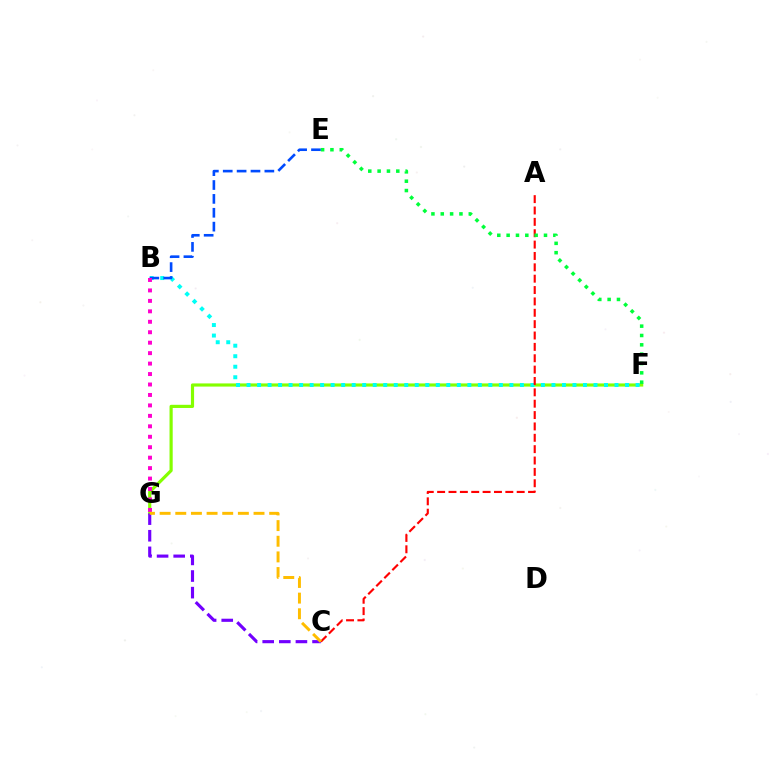{('F', 'G'): [{'color': '#84ff00', 'line_style': 'solid', 'thickness': 2.28}], ('B', 'F'): [{'color': '#00fff6', 'line_style': 'dotted', 'thickness': 2.86}], ('B', 'E'): [{'color': '#004bff', 'line_style': 'dashed', 'thickness': 1.88}], ('C', 'G'): [{'color': '#7200ff', 'line_style': 'dashed', 'thickness': 2.26}, {'color': '#ffbd00', 'line_style': 'dashed', 'thickness': 2.13}], ('A', 'C'): [{'color': '#ff0000', 'line_style': 'dashed', 'thickness': 1.54}], ('B', 'G'): [{'color': '#ff00cf', 'line_style': 'dotted', 'thickness': 2.84}], ('E', 'F'): [{'color': '#00ff39', 'line_style': 'dotted', 'thickness': 2.54}]}